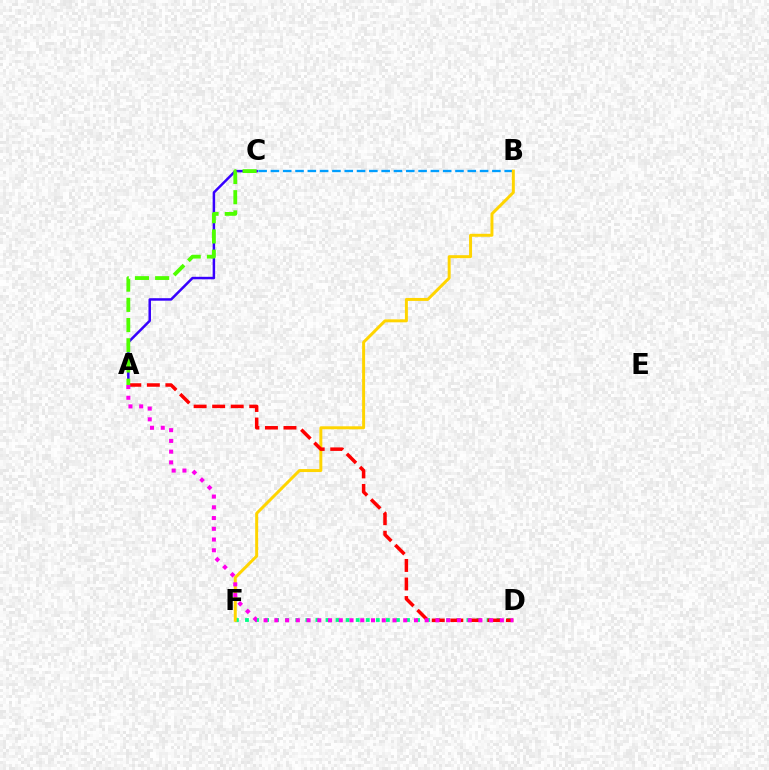{('D', 'F'): [{'color': '#00ff86', 'line_style': 'dotted', 'thickness': 2.73}], ('A', 'C'): [{'color': '#3700ff', 'line_style': 'solid', 'thickness': 1.8}, {'color': '#4fff00', 'line_style': 'dashed', 'thickness': 2.75}], ('B', 'C'): [{'color': '#009eff', 'line_style': 'dashed', 'thickness': 1.67}], ('B', 'F'): [{'color': '#ffd500', 'line_style': 'solid', 'thickness': 2.14}], ('A', 'D'): [{'color': '#ff0000', 'line_style': 'dashed', 'thickness': 2.52}, {'color': '#ff00ed', 'line_style': 'dotted', 'thickness': 2.92}]}